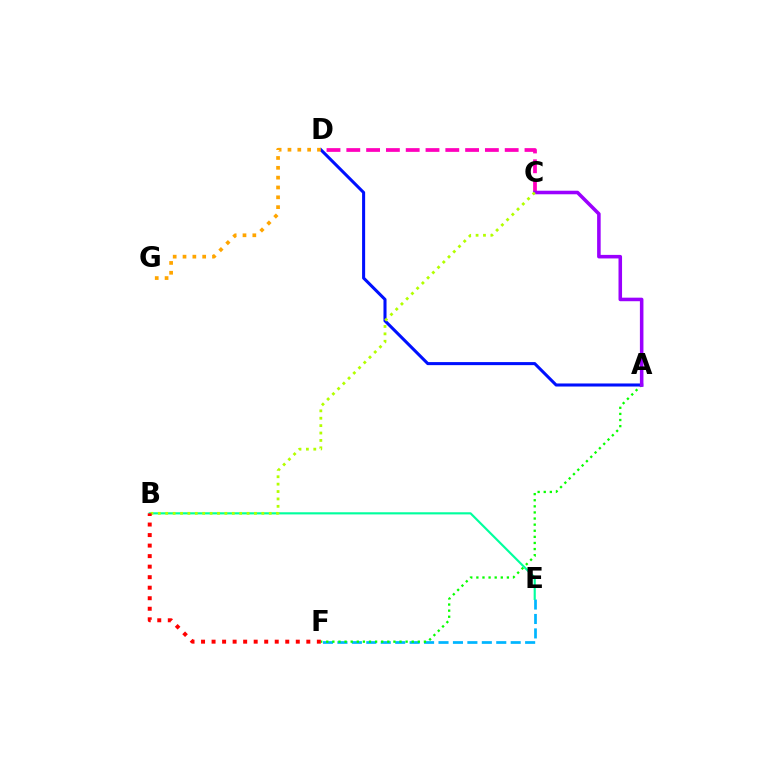{('C', 'D'): [{'color': '#ff00bd', 'line_style': 'dashed', 'thickness': 2.69}], ('E', 'F'): [{'color': '#00b5ff', 'line_style': 'dashed', 'thickness': 1.96}], ('A', 'F'): [{'color': '#08ff00', 'line_style': 'dotted', 'thickness': 1.66}], ('B', 'E'): [{'color': '#00ff9d', 'line_style': 'solid', 'thickness': 1.54}], ('A', 'D'): [{'color': '#0010ff', 'line_style': 'solid', 'thickness': 2.2}], ('A', 'C'): [{'color': '#9b00ff', 'line_style': 'solid', 'thickness': 2.55}], ('B', 'C'): [{'color': '#b3ff00', 'line_style': 'dotted', 'thickness': 2.01}], ('D', 'G'): [{'color': '#ffa500', 'line_style': 'dotted', 'thickness': 2.67}], ('B', 'F'): [{'color': '#ff0000', 'line_style': 'dotted', 'thickness': 2.86}]}